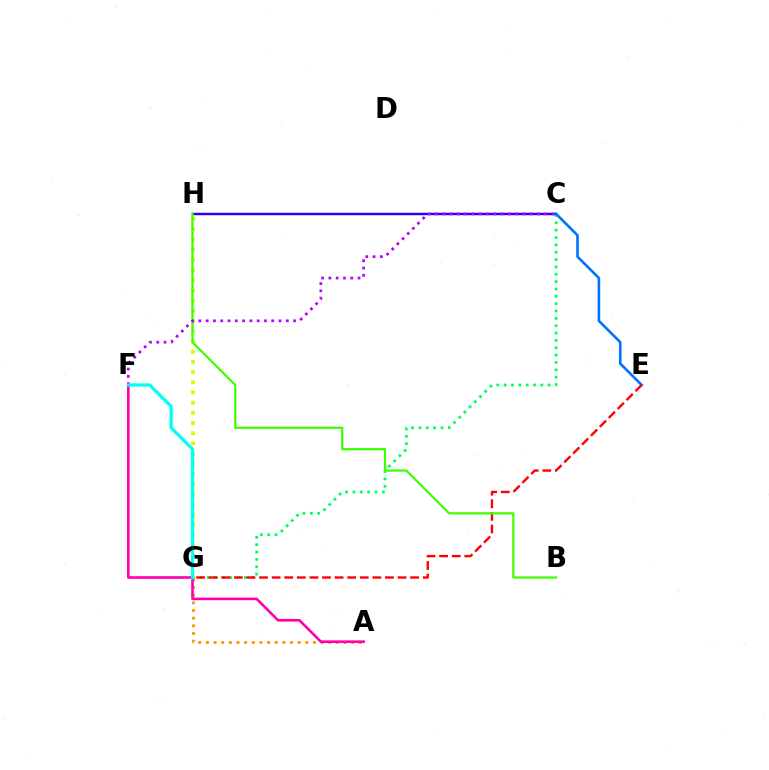{('C', 'G'): [{'color': '#00ff5c', 'line_style': 'dotted', 'thickness': 2.0}], ('C', 'H'): [{'color': '#2500ff', 'line_style': 'solid', 'thickness': 1.75}], ('G', 'H'): [{'color': '#d1ff00', 'line_style': 'dotted', 'thickness': 2.77}], ('C', 'E'): [{'color': '#0074ff', 'line_style': 'solid', 'thickness': 1.89}], ('A', 'G'): [{'color': '#ff9400', 'line_style': 'dotted', 'thickness': 2.08}], ('E', 'G'): [{'color': '#ff0000', 'line_style': 'dashed', 'thickness': 1.71}], ('B', 'H'): [{'color': '#3dff00', 'line_style': 'solid', 'thickness': 1.6}], ('A', 'F'): [{'color': '#ff00ac', 'line_style': 'solid', 'thickness': 1.89}], ('C', 'F'): [{'color': '#b900ff', 'line_style': 'dotted', 'thickness': 1.98}], ('F', 'G'): [{'color': '#00fff6', 'line_style': 'solid', 'thickness': 2.34}]}